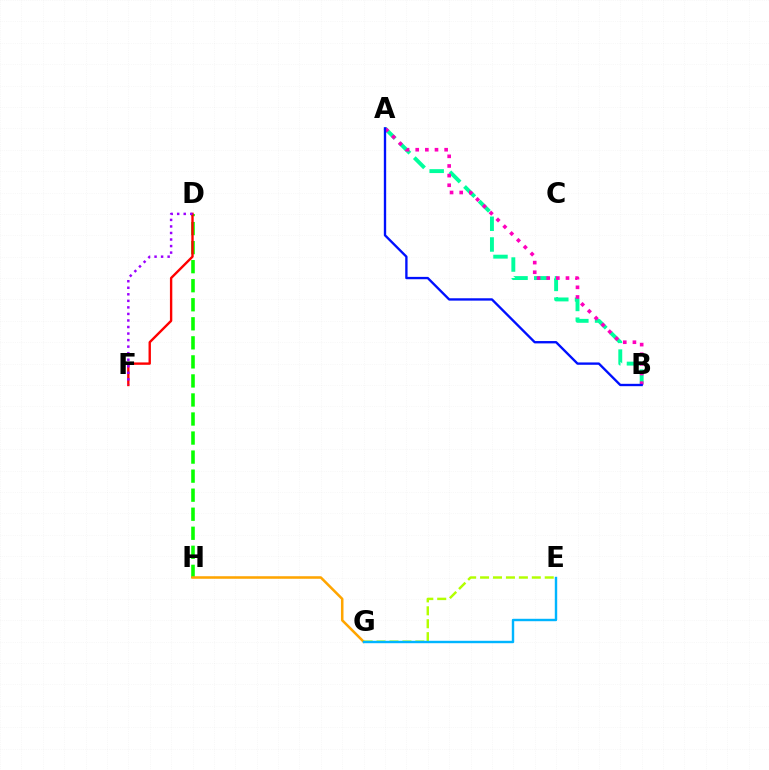{('A', 'B'): [{'color': '#00ff9d', 'line_style': 'dashed', 'thickness': 2.81}, {'color': '#ff00bd', 'line_style': 'dotted', 'thickness': 2.62}, {'color': '#0010ff', 'line_style': 'solid', 'thickness': 1.69}], ('D', 'H'): [{'color': '#08ff00', 'line_style': 'dashed', 'thickness': 2.59}], ('G', 'H'): [{'color': '#ffa500', 'line_style': 'solid', 'thickness': 1.83}], ('D', 'F'): [{'color': '#ff0000', 'line_style': 'solid', 'thickness': 1.71}, {'color': '#9b00ff', 'line_style': 'dotted', 'thickness': 1.78}], ('E', 'G'): [{'color': '#b3ff00', 'line_style': 'dashed', 'thickness': 1.76}, {'color': '#00b5ff', 'line_style': 'solid', 'thickness': 1.74}]}